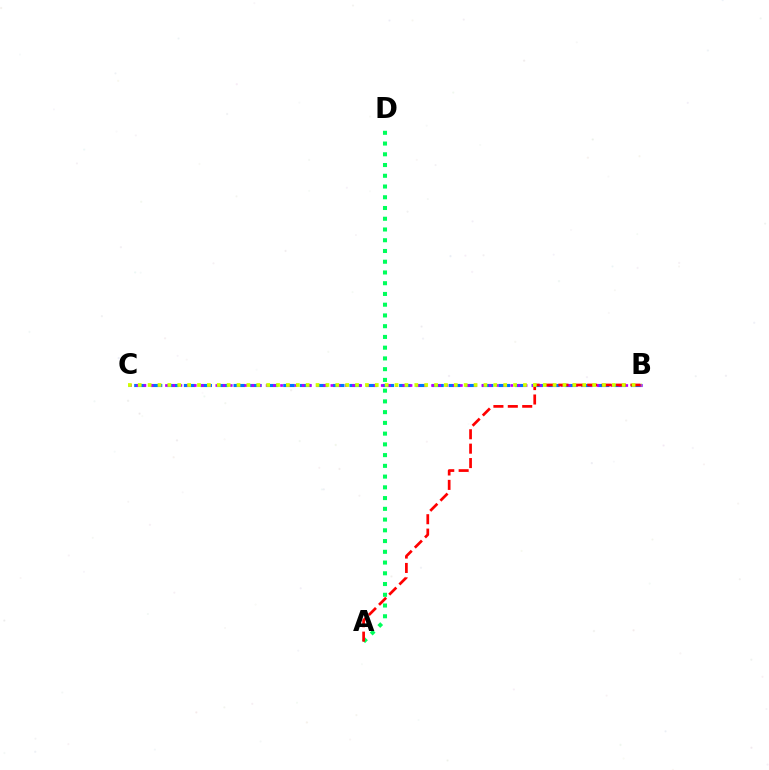{('A', 'D'): [{'color': '#00ff5c', 'line_style': 'dotted', 'thickness': 2.92}], ('B', 'C'): [{'color': '#0074ff', 'line_style': 'dashed', 'thickness': 2.25}, {'color': '#b900ff', 'line_style': 'dotted', 'thickness': 1.95}, {'color': '#d1ff00', 'line_style': 'dotted', 'thickness': 2.68}], ('A', 'B'): [{'color': '#ff0000', 'line_style': 'dashed', 'thickness': 1.96}]}